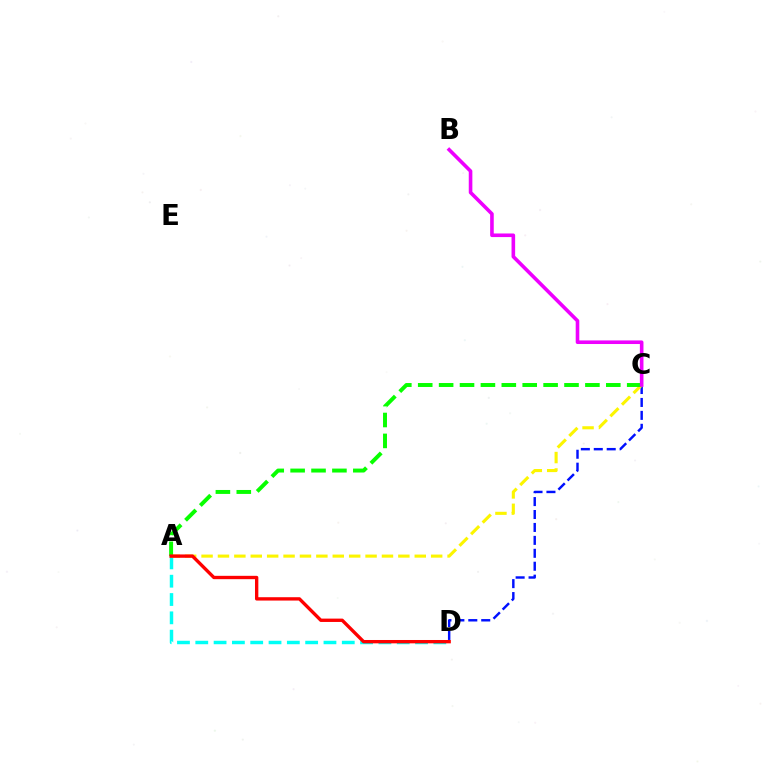{('C', 'D'): [{'color': '#0010ff', 'line_style': 'dashed', 'thickness': 1.76}], ('A', 'D'): [{'color': '#00fff6', 'line_style': 'dashed', 'thickness': 2.49}, {'color': '#ff0000', 'line_style': 'solid', 'thickness': 2.41}], ('A', 'C'): [{'color': '#fcf500', 'line_style': 'dashed', 'thickness': 2.23}, {'color': '#08ff00', 'line_style': 'dashed', 'thickness': 2.84}], ('B', 'C'): [{'color': '#ee00ff', 'line_style': 'solid', 'thickness': 2.59}]}